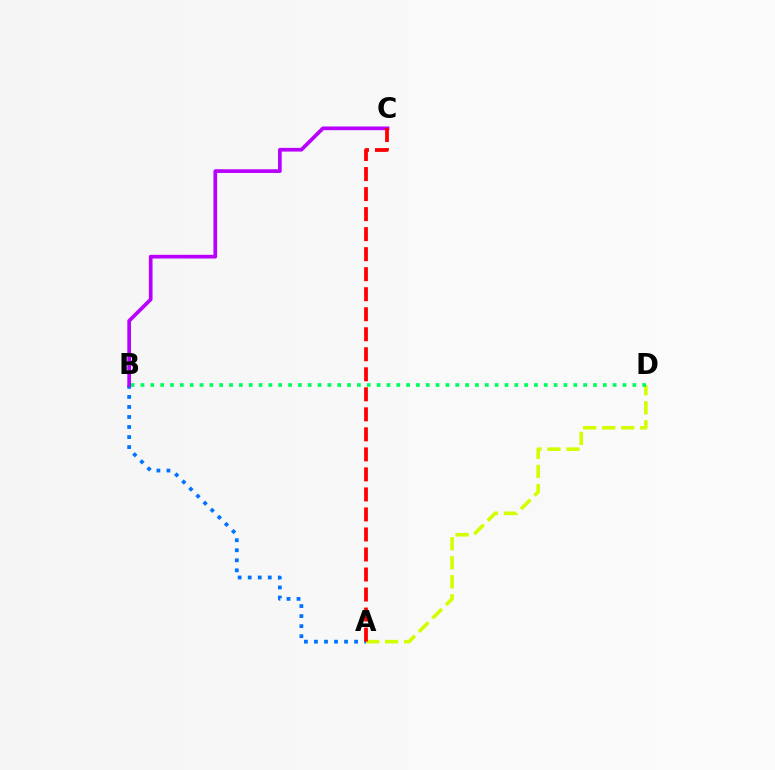{('A', 'D'): [{'color': '#d1ff00', 'line_style': 'dashed', 'thickness': 2.59}], ('B', 'D'): [{'color': '#00ff5c', 'line_style': 'dotted', 'thickness': 2.67}], ('A', 'B'): [{'color': '#0074ff', 'line_style': 'dotted', 'thickness': 2.73}], ('B', 'C'): [{'color': '#b900ff', 'line_style': 'solid', 'thickness': 2.66}], ('A', 'C'): [{'color': '#ff0000', 'line_style': 'dashed', 'thickness': 2.72}]}